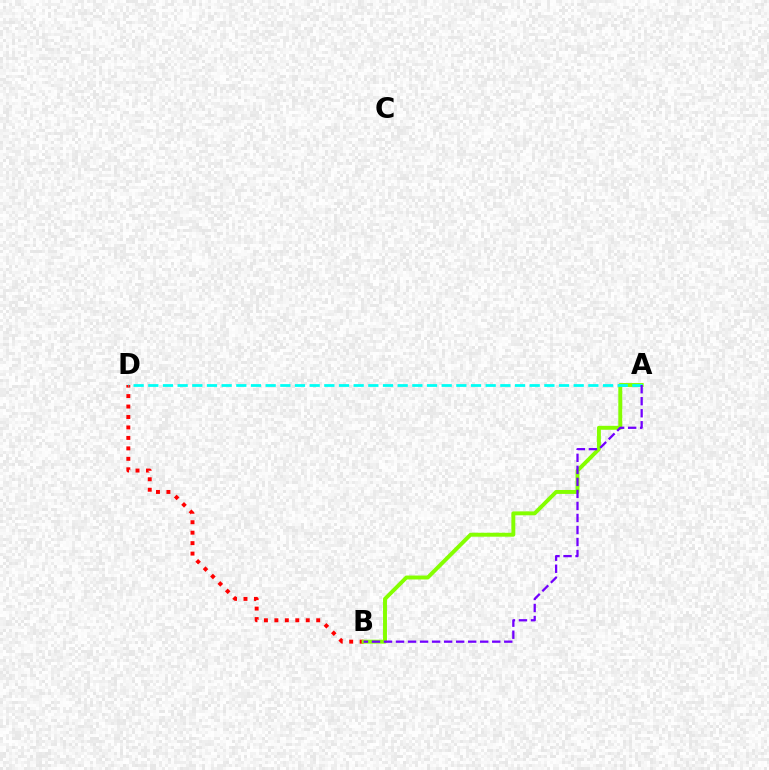{('B', 'D'): [{'color': '#ff0000', 'line_style': 'dotted', 'thickness': 2.84}], ('A', 'B'): [{'color': '#84ff00', 'line_style': 'solid', 'thickness': 2.83}, {'color': '#7200ff', 'line_style': 'dashed', 'thickness': 1.63}], ('A', 'D'): [{'color': '#00fff6', 'line_style': 'dashed', 'thickness': 1.99}]}